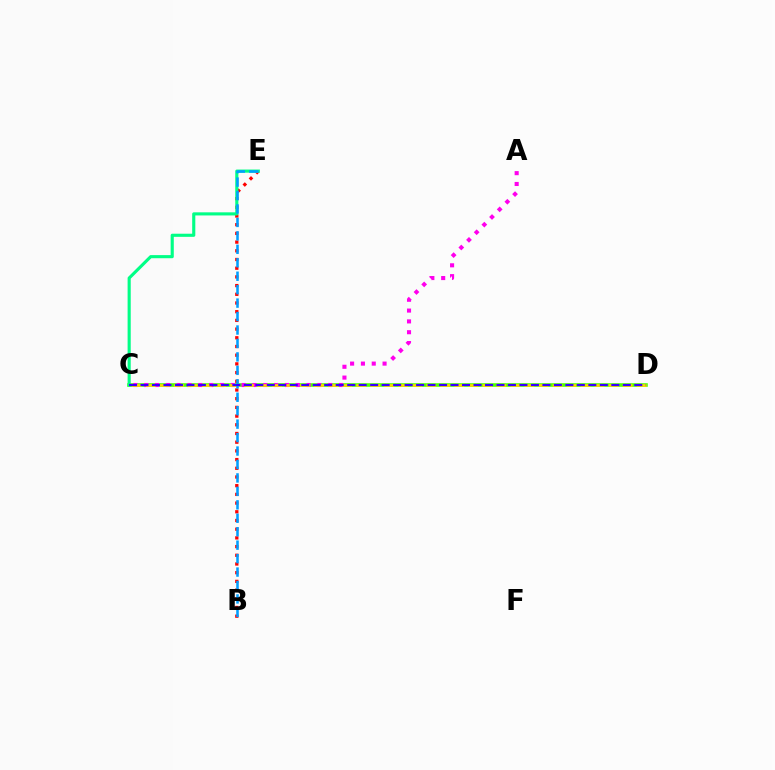{('C', 'D'): [{'color': '#4fff00', 'line_style': 'solid', 'thickness': 2.57}, {'color': '#ffd500', 'line_style': 'dashed', 'thickness': 1.9}, {'color': '#3700ff', 'line_style': 'dashed', 'thickness': 1.56}], ('B', 'E'): [{'color': '#ff0000', 'line_style': 'dotted', 'thickness': 2.36}, {'color': '#009eff', 'line_style': 'dashed', 'thickness': 1.83}], ('A', 'C'): [{'color': '#ff00ed', 'line_style': 'dotted', 'thickness': 2.94}], ('C', 'E'): [{'color': '#00ff86', 'line_style': 'solid', 'thickness': 2.25}]}